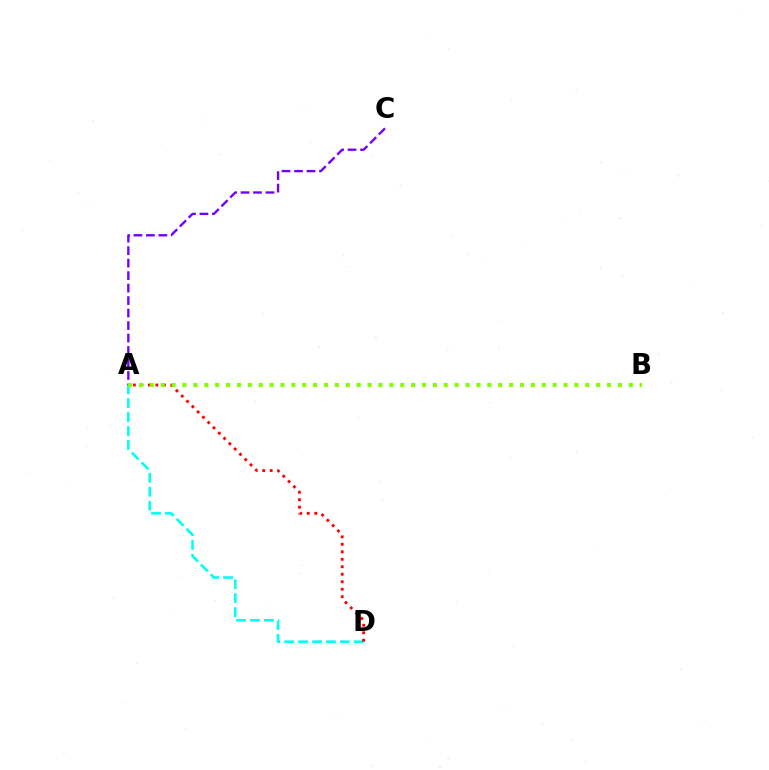{('A', 'C'): [{'color': '#7200ff', 'line_style': 'dashed', 'thickness': 1.7}], ('A', 'D'): [{'color': '#00fff6', 'line_style': 'dashed', 'thickness': 1.89}, {'color': '#ff0000', 'line_style': 'dotted', 'thickness': 2.03}], ('A', 'B'): [{'color': '#84ff00', 'line_style': 'dotted', 'thickness': 2.96}]}